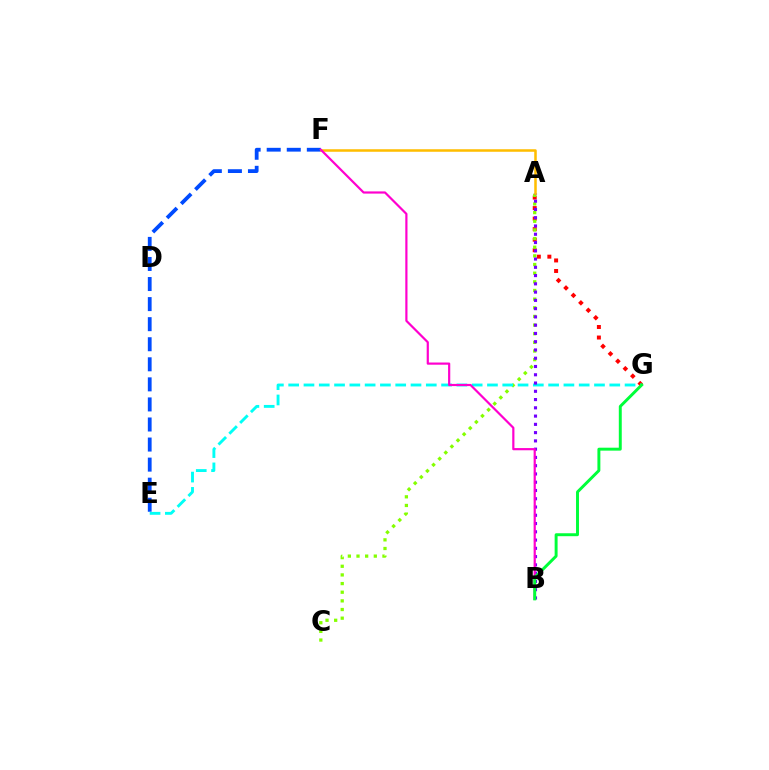{('A', 'G'): [{'color': '#ff0000', 'line_style': 'dotted', 'thickness': 2.86}], ('A', 'C'): [{'color': '#84ff00', 'line_style': 'dotted', 'thickness': 2.35}], ('E', 'F'): [{'color': '#004bff', 'line_style': 'dashed', 'thickness': 2.73}], ('E', 'G'): [{'color': '#00fff6', 'line_style': 'dashed', 'thickness': 2.08}], ('A', 'B'): [{'color': '#7200ff', 'line_style': 'dotted', 'thickness': 2.25}], ('A', 'F'): [{'color': '#ffbd00', 'line_style': 'solid', 'thickness': 1.82}], ('B', 'F'): [{'color': '#ff00cf', 'line_style': 'solid', 'thickness': 1.58}], ('B', 'G'): [{'color': '#00ff39', 'line_style': 'solid', 'thickness': 2.12}]}